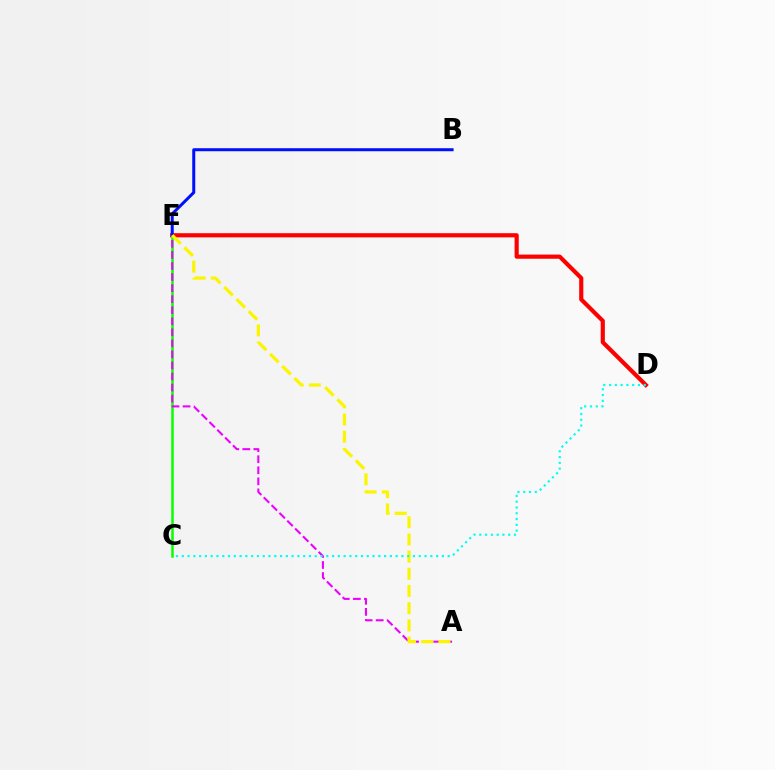{('D', 'E'): [{'color': '#ff0000', 'line_style': 'solid', 'thickness': 2.99}], ('C', 'E'): [{'color': '#08ff00', 'line_style': 'solid', 'thickness': 1.8}], ('B', 'E'): [{'color': '#0010ff', 'line_style': 'solid', 'thickness': 2.17}], ('A', 'E'): [{'color': '#ee00ff', 'line_style': 'dashed', 'thickness': 1.5}, {'color': '#fcf500', 'line_style': 'dashed', 'thickness': 2.34}], ('C', 'D'): [{'color': '#00fff6', 'line_style': 'dotted', 'thickness': 1.57}]}